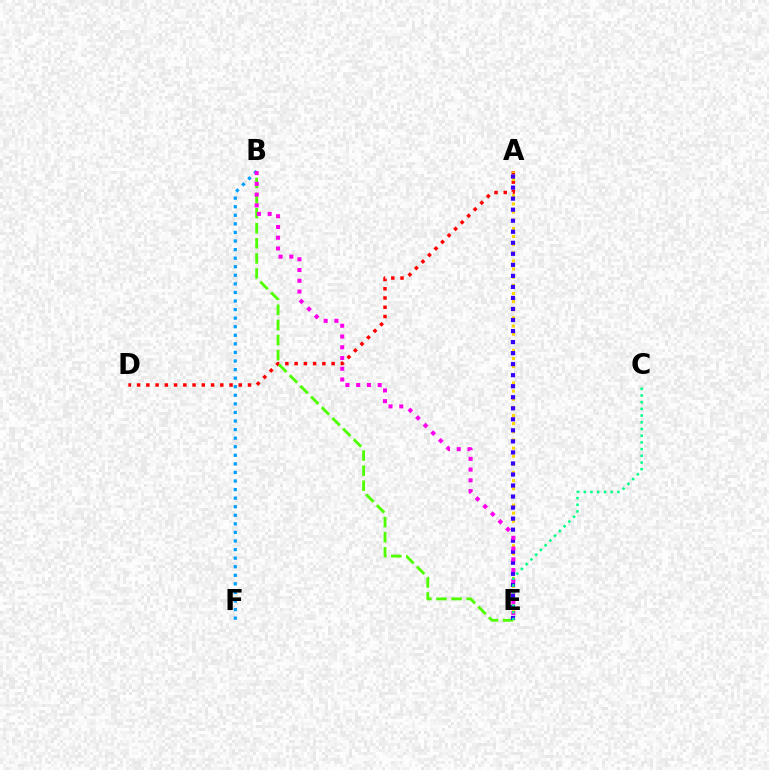{('A', 'D'): [{'color': '#ff0000', 'line_style': 'dotted', 'thickness': 2.51}], ('B', 'E'): [{'color': '#4fff00', 'line_style': 'dashed', 'thickness': 2.05}, {'color': '#ff00ed', 'line_style': 'dotted', 'thickness': 2.92}], ('A', 'E'): [{'color': '#ffd500', 'line_style': 'dotted', 'thickness': 2.21}, {'color': '#3700ff', 'line_style': 'dotted', 'thickness': 3.0}], ('B', 'F'): [{'color': '#009eff', 'line_style': 'dotted', 'thickness': 2.33}], ('C', 'E'): [{'color': '#00ff86', 'line_style': 'dotted', 'thickness': 1.82}]}